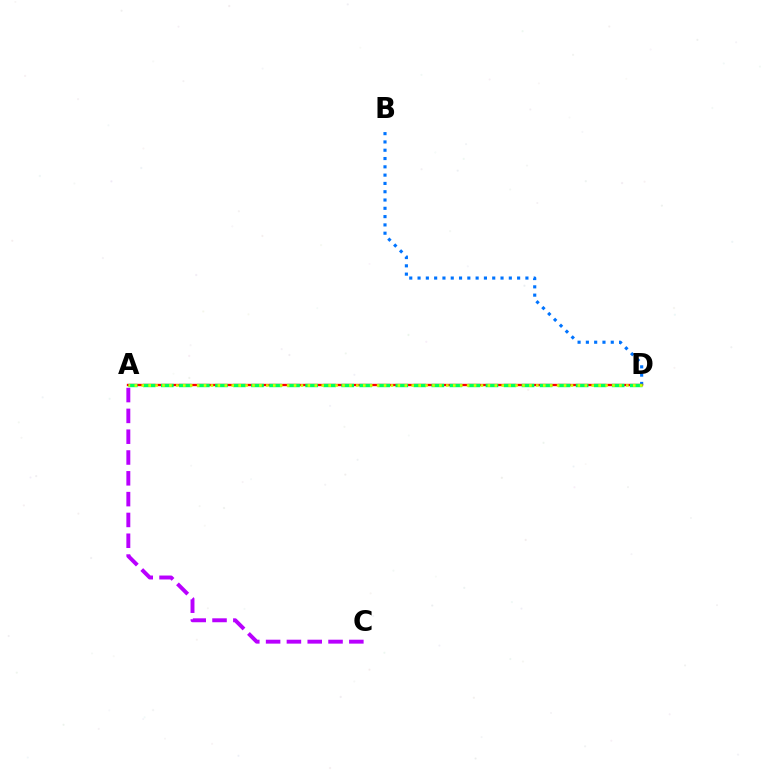{('B', 'D'): [{'color': '#0074ff', 'line_style': 'dotted', 'thickness': 2.25}], ('A', 'C'): [{'color': '#b900ff', 'line_style': 'dashed', 'thickness': 2.83}], ('A', 'D'): [{'color': '#ff0000', 'line_style': 'solid', 'thickness': 1.69}, {'color': '#00ff5c', 'line_style': 'dashed', 'thickness': 2.45}, {'color': '#d1ff00', 'line_style': 'dotted', 'thickness': 1.88}]}